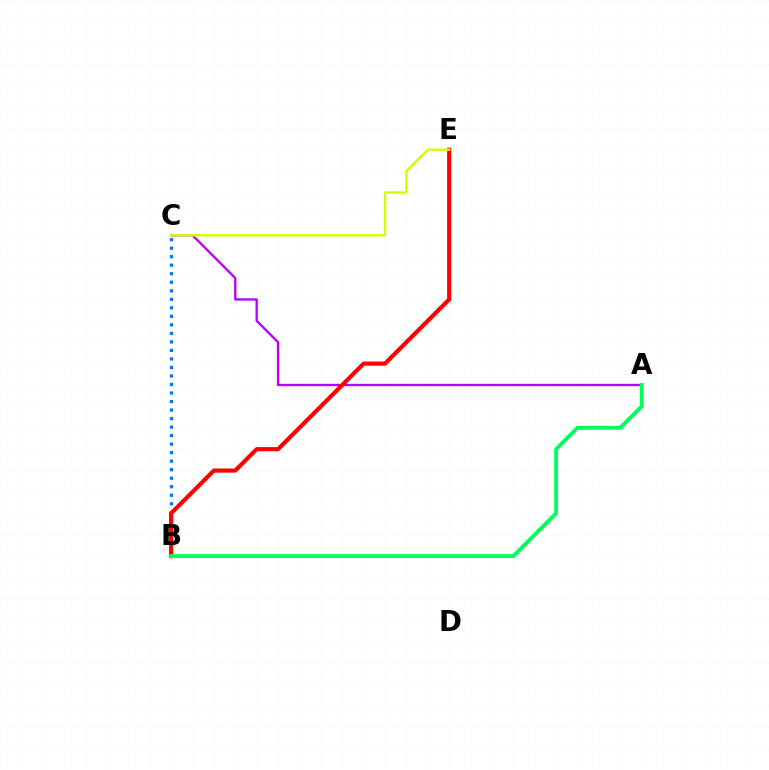{('B', 'C'): [{'color': '#0074ff', 'line_style': 'dotted', 'thickness': 2.31}], ('A', 'C'): [{'color': '#b900ff', 'line_style': 'solid', 'thickness': 1.68}], ('B', 'E'): [{'color': '#ff0000', 'line_style': 'solid', 'thickness': 2.98}], ('A', 'B'): [{'color': '#00ff5c', 'line_style': 'solid', 'thickness': 2.8}], ('C', 'E'): [{'color': '#d1ff00', 'line_style': 'solid', 'thickness': 1.74}]}